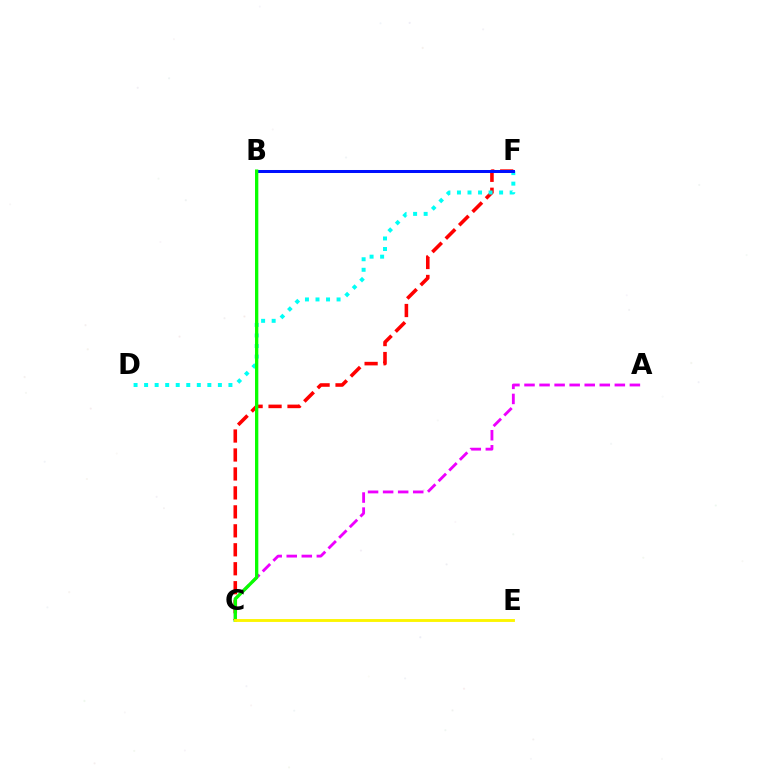{('A', 'C'): [{'color': '#ee00ff', 'line_style': 'dashed', 'thickness': 2.05}], ('C', 'F'): [{'color': '#ff0000', 'line_style': 'dashed', 'thickness': 2.58}], ('D', 'F'): [{'color': '#00fff6', 'line_style': 'dotted', 'thickness': 2.86}], ('B', 'F'): [{'color': '#0010ff', 'line_style': 'solid', 'thickness': 2.17}], ('B', 'C'): [{'color': '#08ff00', 'line_style': 'solid', 'thickness': 2.38}], ('C', 'E'): [{'color': '#fcf500', 'line_style': 'solid', 'thickness': 2.06}]}